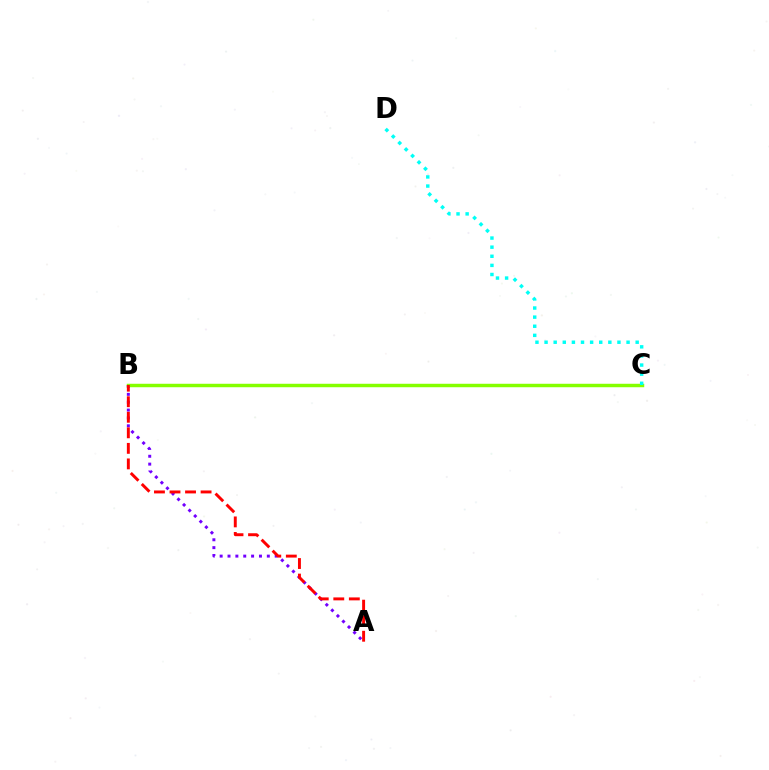{('A', 'B'): [{'color': '#7200ff', 'line_style': 'dotted', 'thickness': 2.14}, {'color': '#ff0000', 'line_style': 'dashed', 'thickness': 2.11}], ('B', 'C'): [{'color': '#84ff00', 'line_style': 'solid', 'thickness': 2.49}], ('C', 'D'): [{'color': '#00fff6', 'line_style': 'dotted', 'thickness': 2.48}]}